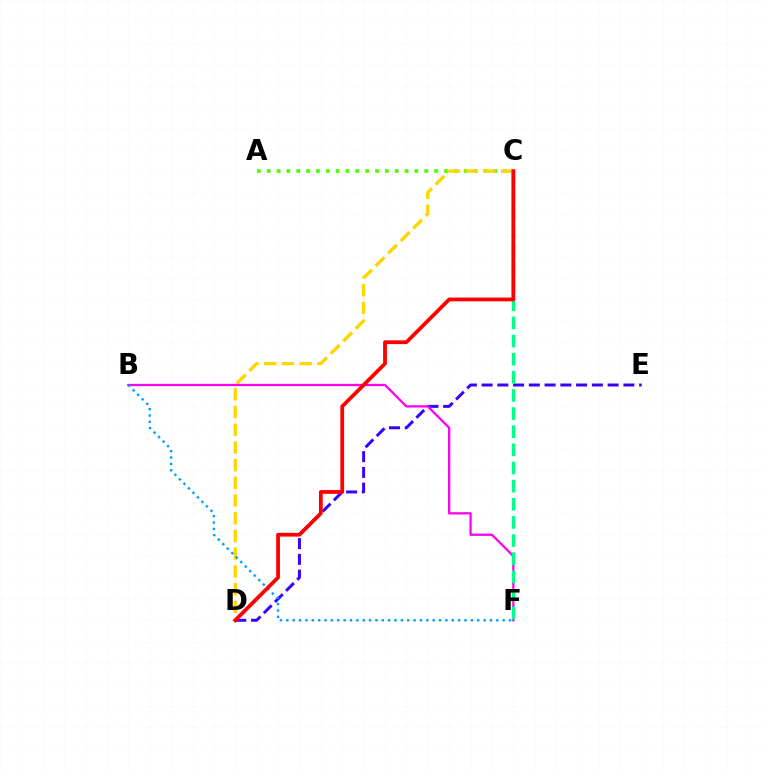{('D', 'E'): [{'color': '#3700ff', 'line_style': 'dashed', 'thickness': 2.14}], ('A', 'C'): [{'color': '#4fff00', 'line_style': 'dotted', 'thickness': 2.68}], ('C', 'D'): [{'color': '#ffd500', 'line_style': 'dashed', 'thickness': 2.41}, {'color': '#ff0000', 'line_style': 'solid', 'thickness': 2.72}], ('B', 'F'): [{'color': '#ff00ed', 'line_style': 'solid', 'thickness': 1.64}, {'color': '#009eff', 'line_style': 'dotted', 'thickness': 1.73}], ('C', 'F'): [{'color': '#00ff86', 'line_style': 'dashed', 'thickness': 2.46}]}